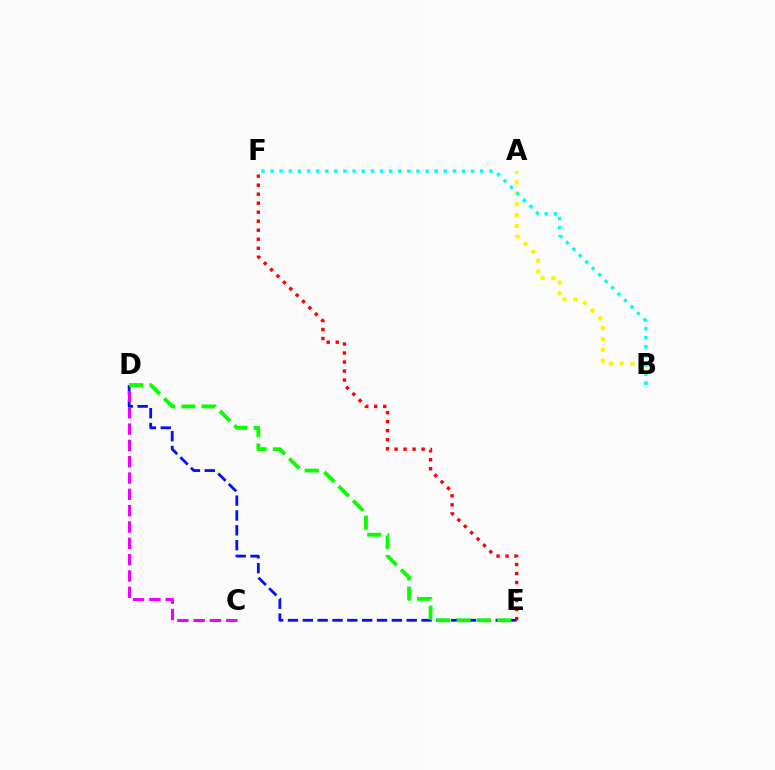{('D', 'E'): [{'color': '#0010ff', 'line_style': 'dashed', 'thickness': 2.02}, {'color': '#08ff00', 'line_style': 'dashed', 'thickness': 2.76}], ('C', 'D'): [{'color': '#ee00ff', 'line_style': 'dashed', 'thickness': 2.22}], ('E', 'F'): [{'color': '#ff0000', 'line_style': 'dotted', 'thickness': 2.45}], ('A', 'B'): [{'color': '#fcf500', 'line_style': 'dotted', 'thickness': 2.95}], ('B', 'F'): [{'color': '#00fff6', 'line_style': 'dotted', 'thickness': 2.48}]}